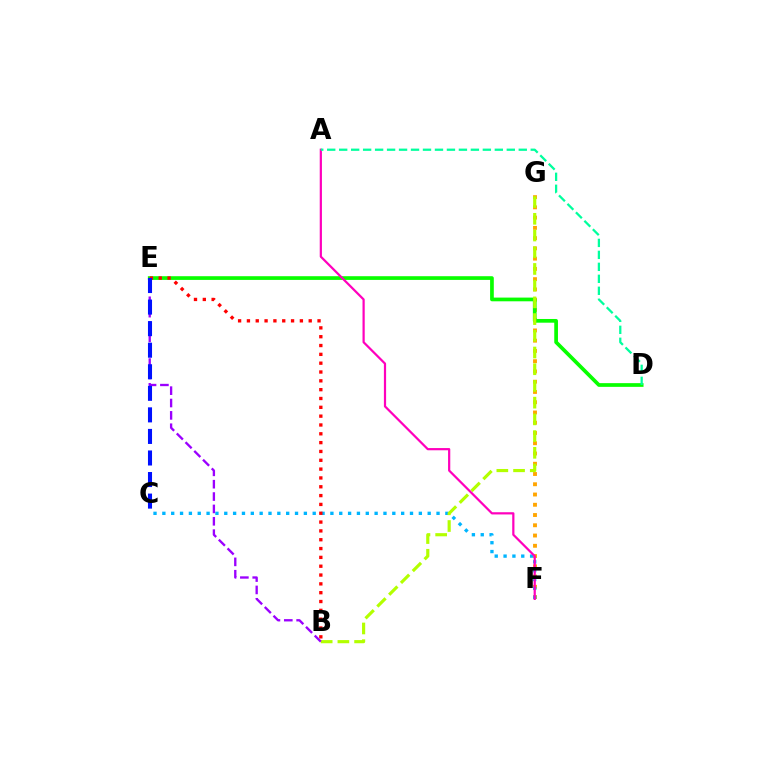{('F', 'G'): [{'color': '#ffa500', 'line_style': 'dotted', 'thickness': 2.79}], ('C', 'F'): [{'color': '#00b5ff', 'line_style': 'dotted', 'thickness': 2.4}], ('D', 'E'): [{'color': '#08ff00', 'line_style': 'solid', 'thickness': 2.67}], ('B', 'G'): [{'color': '#b3ff00', 'line_style': 'dashed', 'thickness': 2.27}], ('A', 'F'): [{'color': '#ff00bd', 'line_style': 'solid', 'thickness': 1.59}], ('B', 'E'): [{'color': '#ff0000', 'line_style': 'dotted', 'thickness': 2.4}, {'color': '#9b00ff', 'line_style': 'dashed', 'thickness': 1.68}], ('C', 'E'): [{'color': '#0010ff', 'line_style': 'dashed', 'thickness': 2.93}], ('A', 'D'): [{'color': '#00ff9d', 'line_style': 'dashed', 'thickness': 1.63}]}